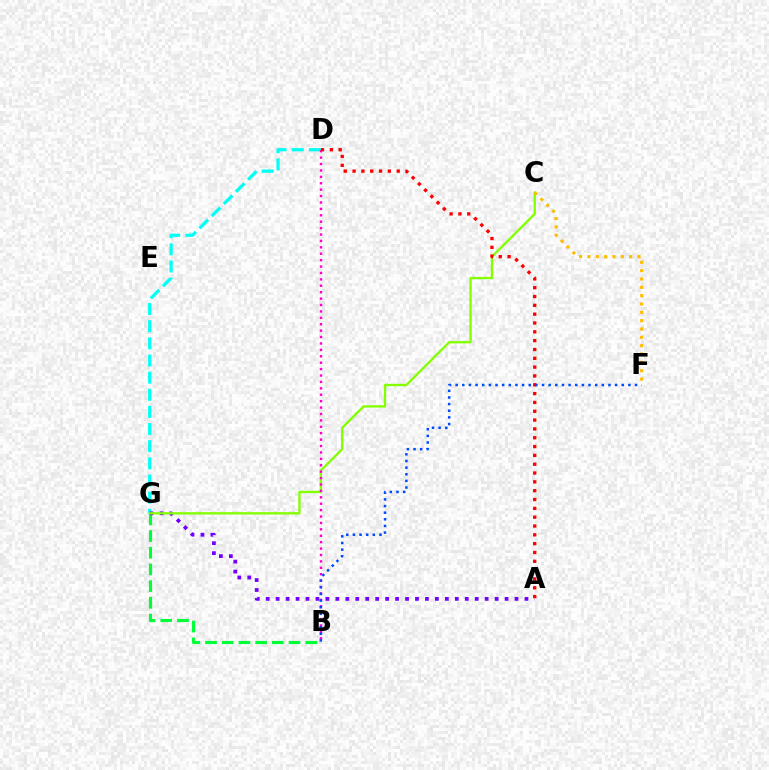{('D', 'G'): [{'color': '#00fff6', 'line_style': 'dashed', 'thickness': 2.33}], ('B', 'G'): [{'color': '#00ff39', 'line_style': 'dashed', 'thickness': 2.27}], ('A', 'G'): [{'color': '#7200ff', 'line_style': 'dotted', 'thickness': 2.7}], ('C', 'G'): [{'color': '#84ff00', 'line_style': 'solid', 'thickness': 1.67}], ('B', 'D'): [{'color': '#ff00cf', 'line_style': 'dotted', 'thickness': 1.74}], ('C', 'F'): [{'color': '#ffbd00', 'line_style': 'dotted', 'thickness': 2.27}], ('A', 'D'): [{'color': '#ff0000', 'line_style': 'dotted', 'thickness': 2.4}], ('B', 'F'): [{'color': '#004bff', 'line_style': 'dotted', 'thickness': 1.81}]}